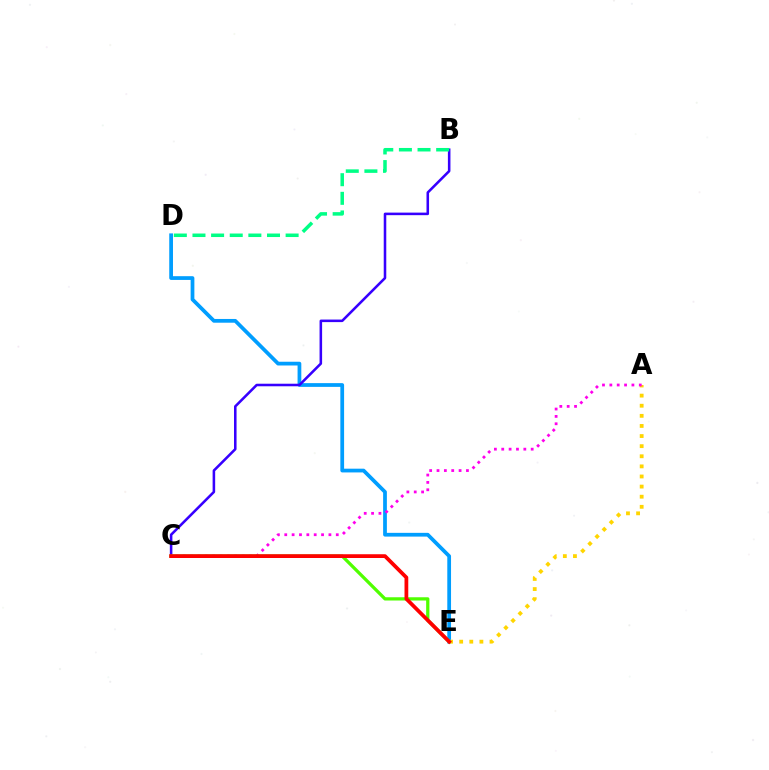{('D', 'E'): [{'color': '#009eff', 'line_style': 'solid', 'thickness': 2.7}], ('A', 'E'): [{'color': '#ffd500', 'line_style': 'dotted', 'thickness': 2.75}], ('A', 'C'): [{'color': '#ff00ed', 'line_style': 'dotted', 'thickness': 2.0}], ('B', 'C'): [{'color': '#3700ff', 'line_style': 'solid', 'thickness': 1.84}], ('C', 'E'): [{'color': '#4fff00', 'line_style': 'solid', 'thickness': 2.34}, {'color': '#ff0000', 'line_style': 'solid', 'thickness': 2.71}], ('B', 'D'): [{'color': '#00ff86', 'line_style': 'dashed', 'thickness': 2.53}]}